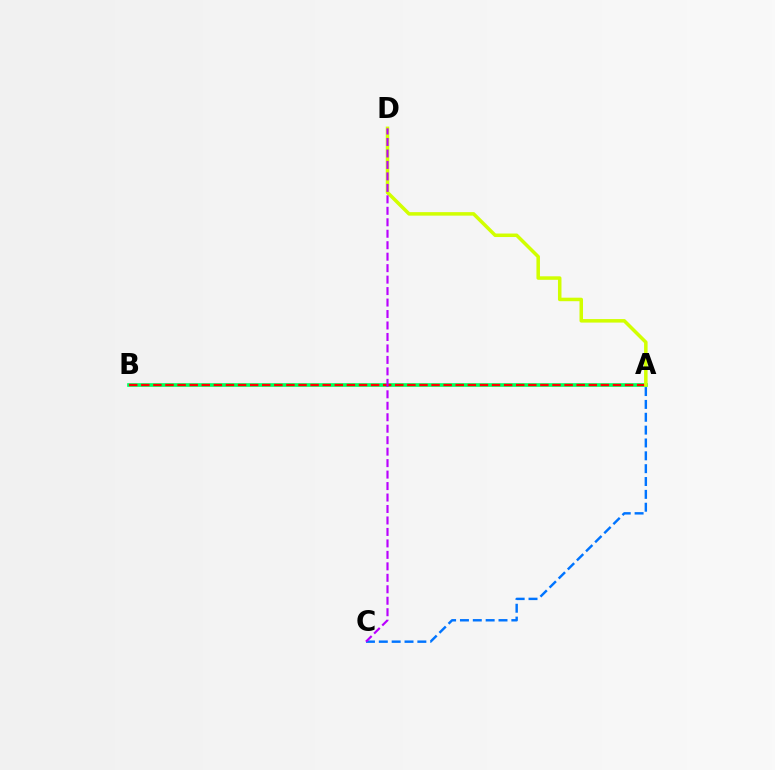{('A', 'B'): [{'color': '#00ff5c', 'line_style': 'solid', 'thickness': 2.63}, {'color': '#ff0000', 'line_style': 'dashed', 'thickness': 1.64}], ('A', 'D'): [{'color': '#d1ff00', 'line_style': 'solid', 'thickness': 2.52}], ('A', 'C'): [{'color': '#0074ff', 'line_style': 'dashed', 'thickness': 1.75}], ('C', 'D'): [{'color': '#b900ff', 'line_style': 'dashed', 'thickness': 1.56}]}